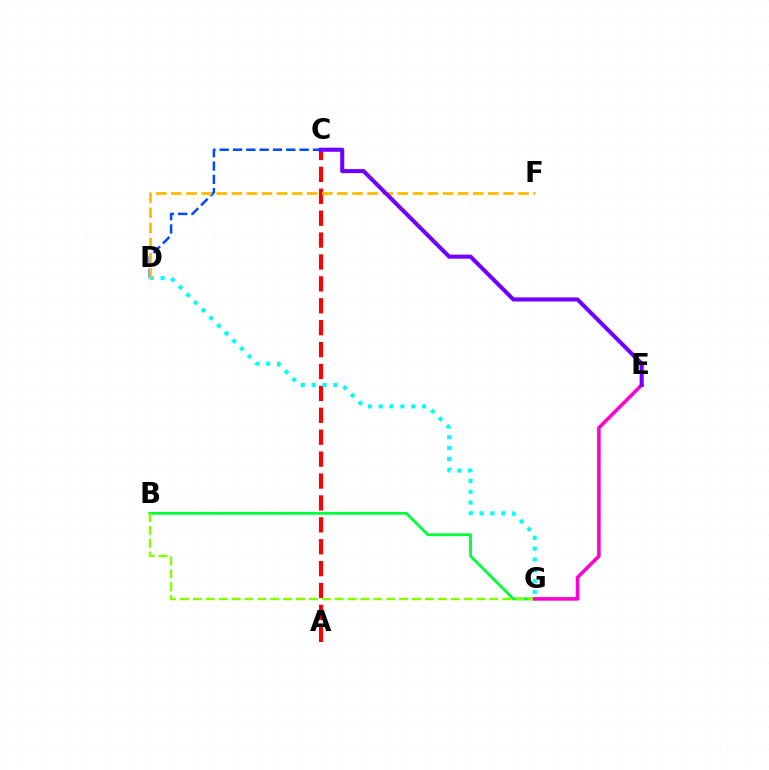{('B', 'G'): [{'color': '#00ff39', 'line_style': 'solid', 'thickness': 2.03}, {'color': '#84ff00', 'line_style': 'dashed', 'thickness': 1.75}], ('A', 'C'): [{'color': '#ff0000', 'line_style': 'dashed', 'thickness': 2.98}], ('C', 'D'): [{'color': '#004bff', 'line_style': 'dashed', 'thickness': 1.81}], ('D', 'G'): [{'color': '#00fff6', 'line_style': 'dotted', 'thickness': 2.95}], ('E', 'G'): [{'color': '#ff00cf', 'line_style': 'solid', 'thickness': 2.57}], ('D', 'F'): [{'color': '#ffbd00', 'line_style': 'dashed', 'thickness': 2.05}], ('C', 'E'): [{'color': '#7200ff', 'line_style': 'solid', 'thickness': 2.94}]}